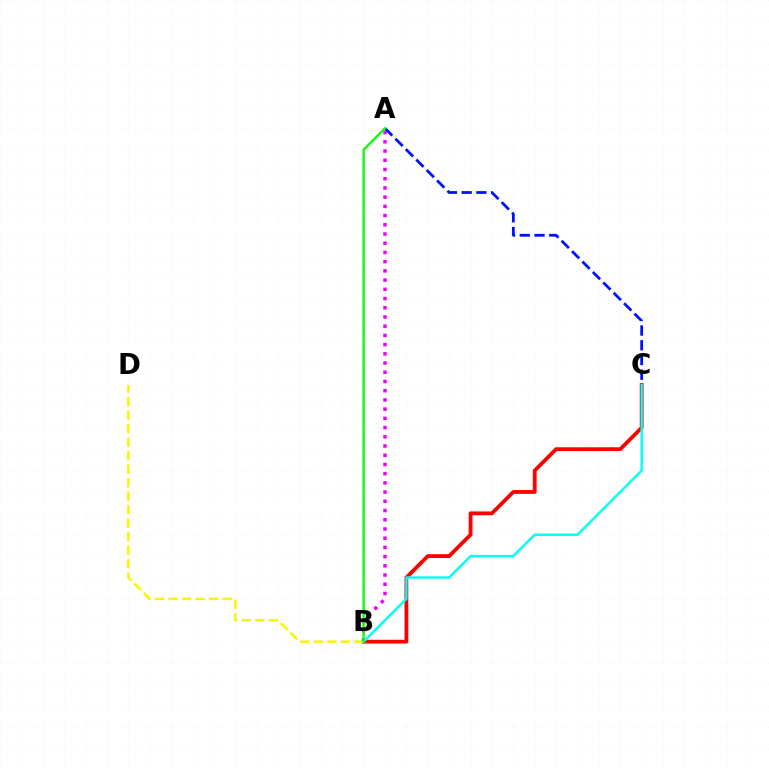{('A', 'B'): [{'color': '#ee00ff', 'line_style': 'dotted', 'thickness': 2.5}, {'color': '#08ff00', 'line_style': 'solid', 'thickness': 1.67}], ('B', 'C'): [{'color': '#ff0000', 'line_style': 'solid', 'thickness': 2.73}, {'color': '#00fff6', 'line_style': 'solid', 'thickness': 1.74}], ('B', 'D'): [{'color': '#fcf500', 'line_style': 'dashed', 'thickness': 1.83}], ('A', 'C'): [{'color': '#0010ff', 'line_style': 'dashed', 'thickness': 2.0}]}